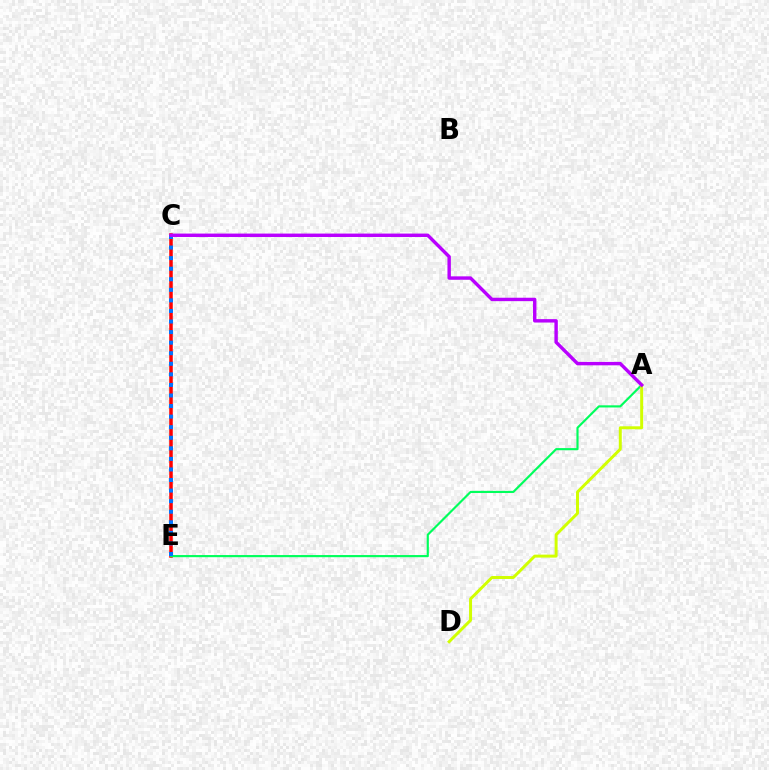{('C', 'E'): [{'color': '#ff0000', 'line_style': 'solid', 'thickness': 2.53}, {'color': '#0074ff', 'line_style': 'dotted', 'thickness': 2.87}], ('A', 'E'): [{'color': '#00ff5c', 'line_style': 'solid', 'thickness': 1.55}], ('A', 'D'): [{'color': '#d1ff00', 'line_style': 'solid', 'thickness': 2.13}], ('A', 'C'): [{'color': '#b900ff', 'line_style': 'solid', 'thickness': 2.46}]}